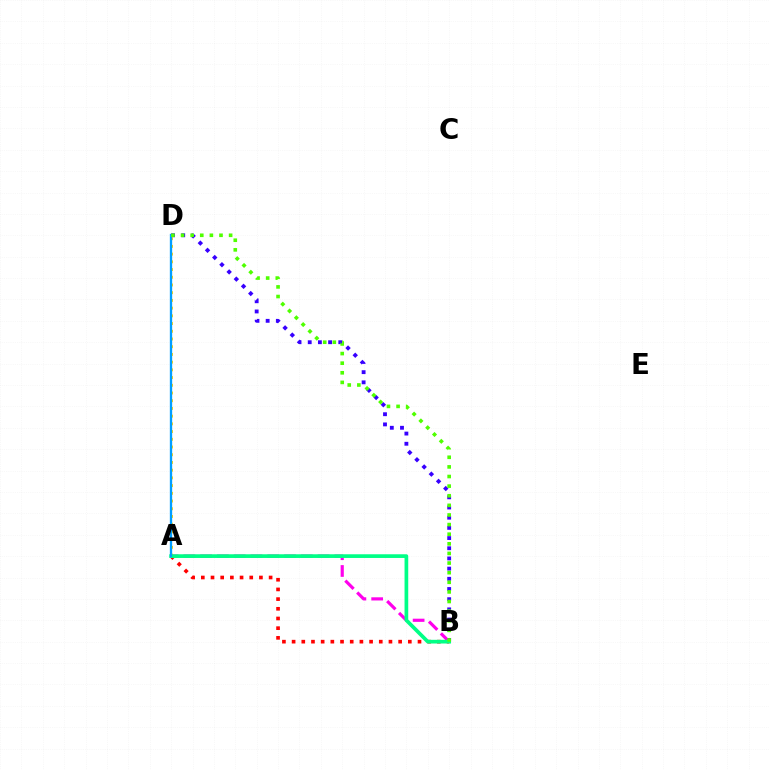{('B', 'D'): [{'color': '#3700ff', 'line_style': 'dotted', 'thickness': 2.77}, {'color': '#4fff00', 'line_style': 'dotted', 'thickness': 2.61}], ('A', 'B'): [{'color': '#ff0000', 'line_style': 'dotted', 'thickness': 2.63}, {'color': '#ff00ed', 'line_style': 'dashed', 'thickness': 2.28}, {'color': '#00ff86', 'line_style': 'solid', 'thickness': 2.66}], ('A', 'D'): [{'color': '#ffd500', 'line_style': 'dotted', 'thickness': 2.1}, {'color': '#009eff', 'line_style': 'solid', 'thickness': 1.68}]}